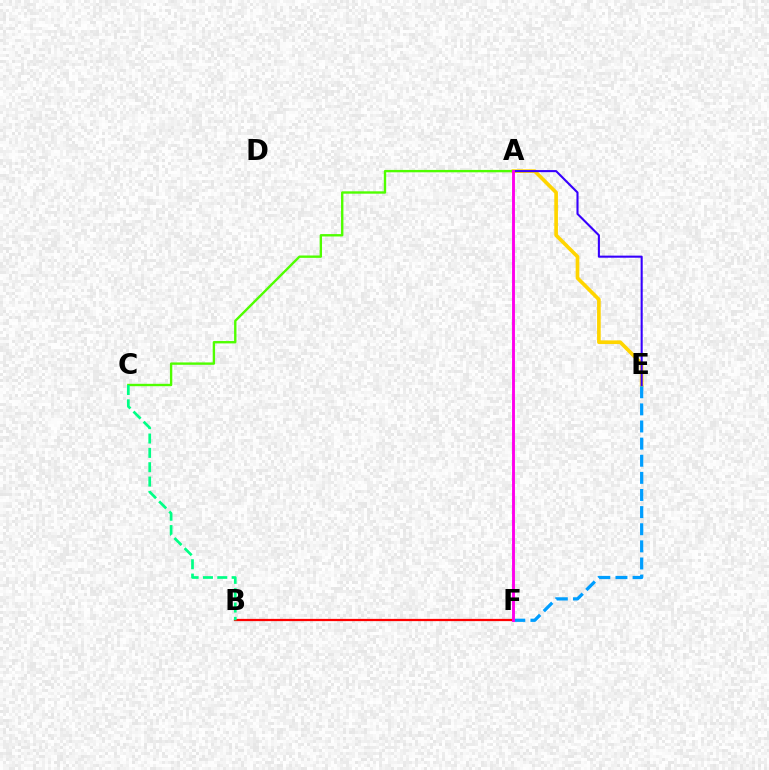{('A', 'E'): [{'color': '#ffd500', 'line_style': 'solid', 'thickness': 2.64}, {'color': '#3700ff', 'line_style': 'solid', 'thickness': 1.51}], ('B', 'F'): [{'color': '#ff0000', 'line_style': 'solid', 'thickness': 1.61}], ('E', 'F'): [{'color': '#009eff', 'line_style': 'dashed', 'thickness': 2.33}], ('A', 'C'): [{'color': '#4fff00', 'line_style': 'solid', 'thickness': 1.71}], ('B', 'C'): [{'color': '#00ff86', 'line_style': 'dashed', 'thickness': 1.95}], ('A', 'F'): [{'color': '#ff00ed', 'line_style': 'solid', 'thickness': 2.09}]}